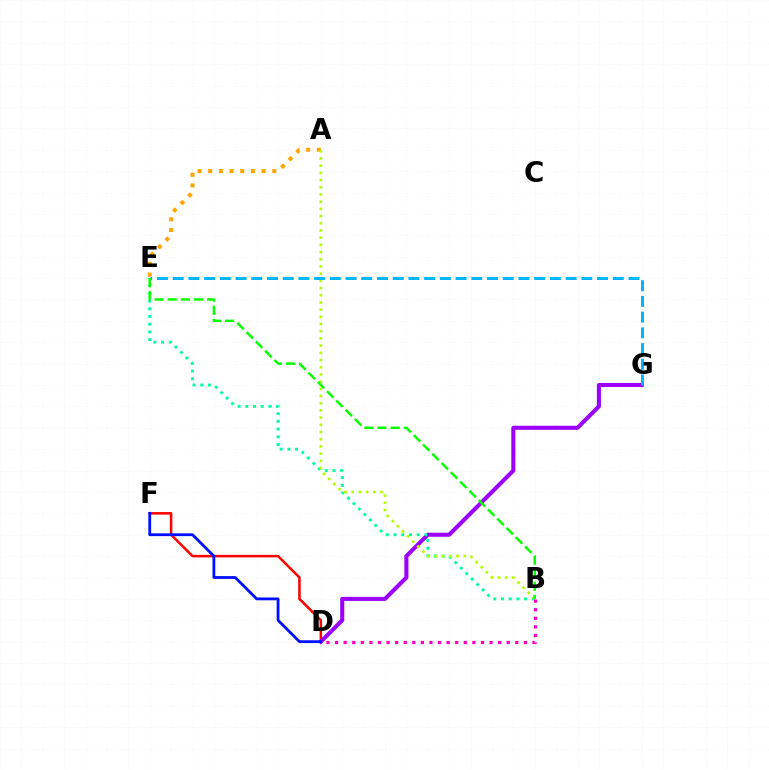{('D', 'F'): [{'color': '#ff0000', 'line_style': 'solid', 'thickness': 1.81}, {'color': '#0010ff', 'line_style': 'solid', 'thickness': 2.01}], ('D', 'G'): [{'color': '#9b00ff', 'line_style': 'solid', 'thickness': 2.93}], ('A', 'E'): [{'color': '#ffa500', 'line_style': 'dotted', 'thickness': 2.9}], ('B', 'E'): [{'color': '#00ff9d', 'line_style': 'dotted', 'thickness': 2.09}, {'color': '#08ff00', 'line_style': 'dashed', 'thickness': 1.78}], ('A', 'B'): [{'color': '#b3ff00', 'line_style': 'dotted', 'thickness': 1.96}], ('B', 'D'): [{'color': '#ff00bd', 'line_style': 'dotted', 'thickness': 2.33}], ('E', 'G'): [{'color': '#00b5ff', 'line_style': 'dashed', 'thickness': 2.14}]}